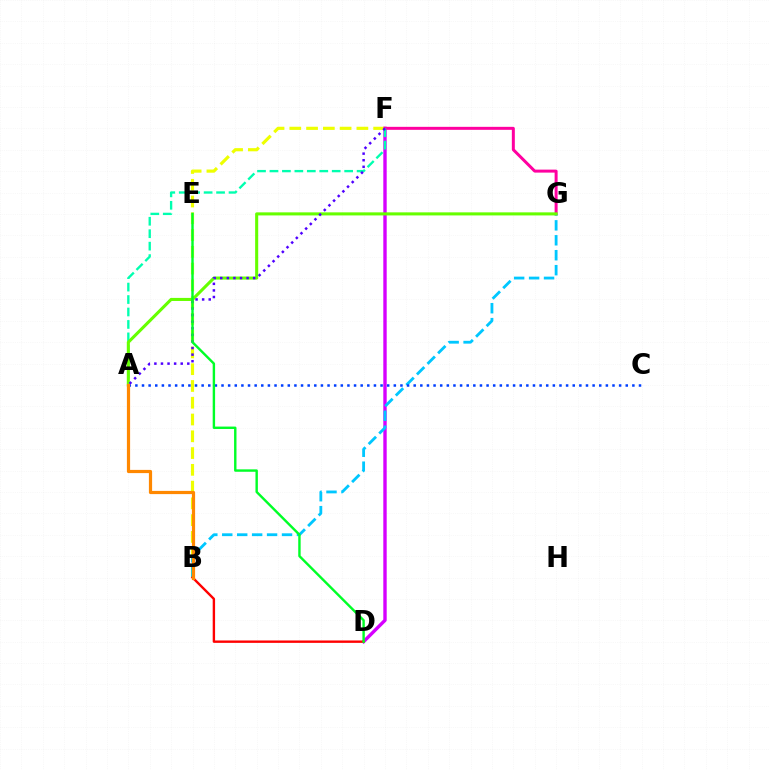{('D', 'F'): [{'color': '#d600ff', 'line_style': 'solid', 'thickness': 2.44}], ('B', 'F'): [{'color': '#eeff00', 'line_style': 'dashed', 'thickness': 2.28}], ('F', 'G'): [{'color': '#ff00a0', 'line_style': 'solid', 'thickness': 2.15}], ('A', 'F'): [{'color': '#00ffaf', 'line_style': 'dashed', 'thickness': 1.69}, {'color': '#4f00ff', 'line_style': 'dotted', 'thickness': 1.79}], ('B', 'G'): [{'color': '#00c7ff', 'line_style': 'dashed', 'thickness': 2.03}], ('A', 'C'): [{'color': '#003fff', 'line_style': 'dotted', 'thickness': 1.8}], ('B', 'D'): [{'color': '#ff0000', 'line_style': 'solid', 'thickness': 1.72}], ('A', 'G'): [{'color': '#66ff00', 'line_style': 'solid', 'thickness': 2.21}], ('D', 'E'): [{'color': '#00ff27', 'line_style': 'solid', 'thickness': 1.74}], ('A', 'B'): [{'color': '#ff8800', 'line_style': 'solid', 'thickness': 2.31}]}